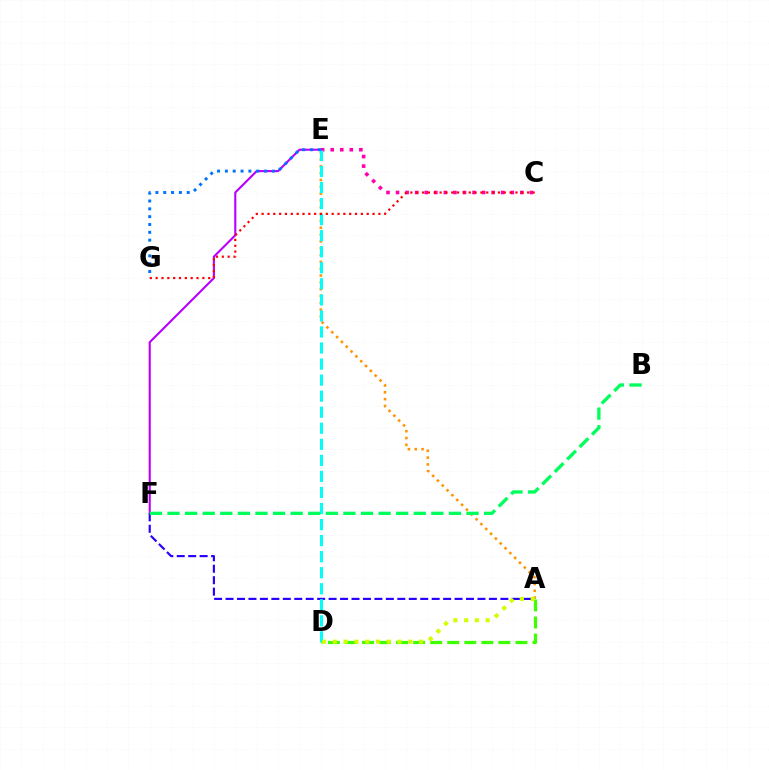{('A', 'E'): [{'color': '#ff9400', 'line_style': 'dotted', 'thickness': 1.85}], ('C', 'E'): [{'color': '#ff00ac', 'line_style': 'dotted', 'thickness': 2.6}], ('E', 'F'): [{'color': '#b900ff', 'line_style': 'solid', 'thickness': 1.52}], ('A', 'F'): [{'color': '#2500ff', 'line_style': 'dashed', 'thickness': 1.56}], ('D', 'E'): [{'color': '#00fff6', 'line_style': 'dashed', 'thickness': 2.18}], ('A', 'D'): [{'color': '#3dff00', 'line_style': 'dashed', 'thickness': 2.32}, {'color': '#d1ff00', 'line_style': 'dotted', 'thickness': 2.93}], ('E', 'G'): [{'color': '#0074ff', 'line_style': 'dotted', 'thickness': 2.13}], ('B', 'F'): [{'color': '#00ff5c', 'line_style': 'dashed', 'thickness': 2.39}], ('C', 'G'): [{'color': '#ff0000', 'line_style': 'dotted', 'thickness': 1.59}]}